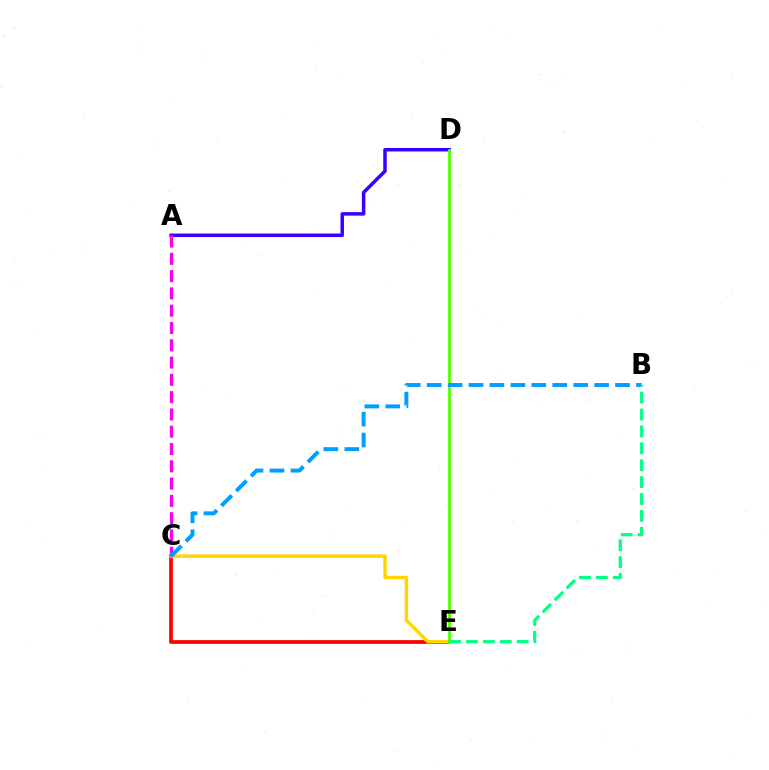{('C', 'E'): [{'color': '#ff0000', 'line_style': 'solid', 'thickness': 2.69}, {'color': '#ffd500', 'line_style': 'solid', 'thickness': 2.44}], ('A', 'D'): [{'color': '#3700ff', 'line_style': 'solid', 'thickness': 2.52}], ('D', 'E'): [{'color': '#4fff00', 'line_style': 'solid', 'thickness': 2.0}], ('A', 'C'): [{'color': '#ff00ed', 'line_style': 'dashed', 'thickness': 2.35}], ('B', 'C'): [{'color': '#009eff', 'line_style': 'dashed', 'thickness': 2.84}], ('B', 'E'): [{'color': '#00ff86', 'line_style': 'dashed', 'thickness': 2.3}]}